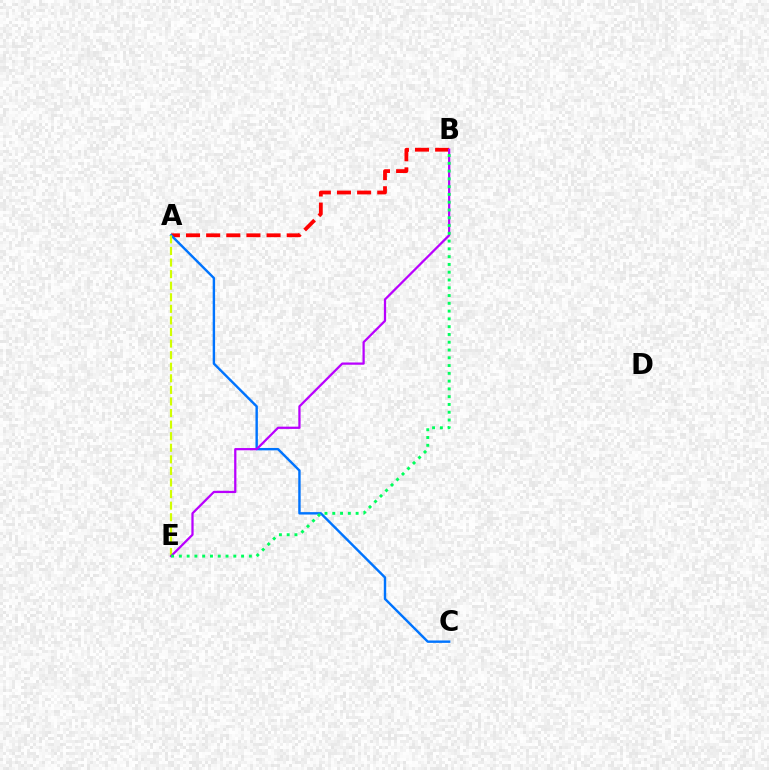{('A', 'B'): [{'color': '#ff0000', 'line_style': 'dashed', 'thickness': 2.74}], ('A', 'C'): [{'color': '#0074ff', 'line_style': 'solid', 'thickness': 1.74}], ('A', 'E'): [{'color': '#d1ff00', 'line_style': 'dashed', 'thickness': 1.57}], ('B', 'E'): [{'color': '#b900ff', 'line_style': 'solid', 'thickness': 1.62}, {'color': '#00ff5c', 'line_style': 'dotted', 'thickness': 2.11}]}